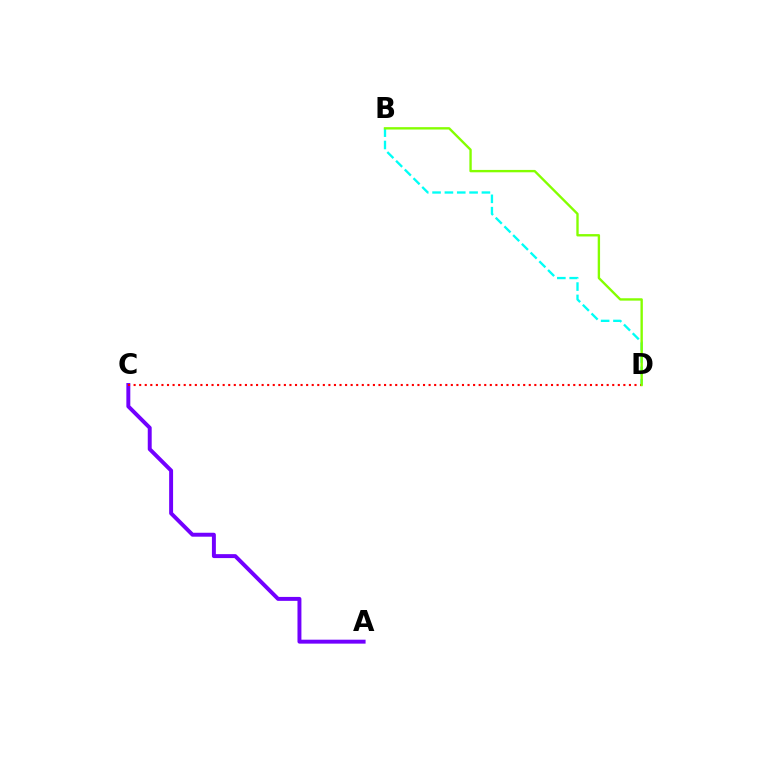{('A', 'C'): [{'color': '#7200ff', 'line_style': 'solid', 'thickness': 2.84}], ('B', 'D'): [{'color': '#00fff6', 'line_style': 'dashed', 'thickness': 1.68}, {'color': '#84ff00', 'line_style': 'solid', 'thickness': 1.71}], ('C', 'D'): [{'color': '#ff0000', 'line_style': 'dotted', 'thickness': 1.51}]}